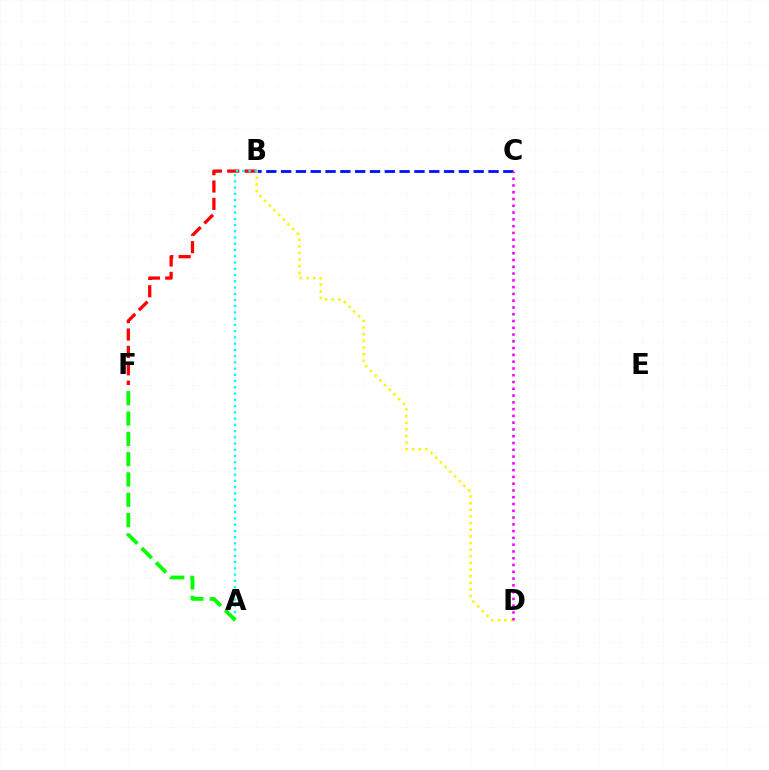{('B', 'C'): [{'color': '#0010ff', 'line_style': 'dashed', 'thickness': 2.01}], ('B', 'F'): [{'color': '#ff0000', 'line_style': 'dashed', 'thickness': 2.36}], ('B', 'D'): [{'color': '#fcf500', 'line_style': 'dotted', 'thickness': 1.8}], ('A', 'B'): [{'color': '#00fff6', 'line_style': 'dotted', 'thickness': 1.7}], ('A', 'F'): [{'color': '#08ff00', 'line_style': 'dashed', 'thickness': 2.76}], ('C', 'D'): [{'color': '#ee00ff', 'line_style': 'dotted', 'thickness': 1.84}]}